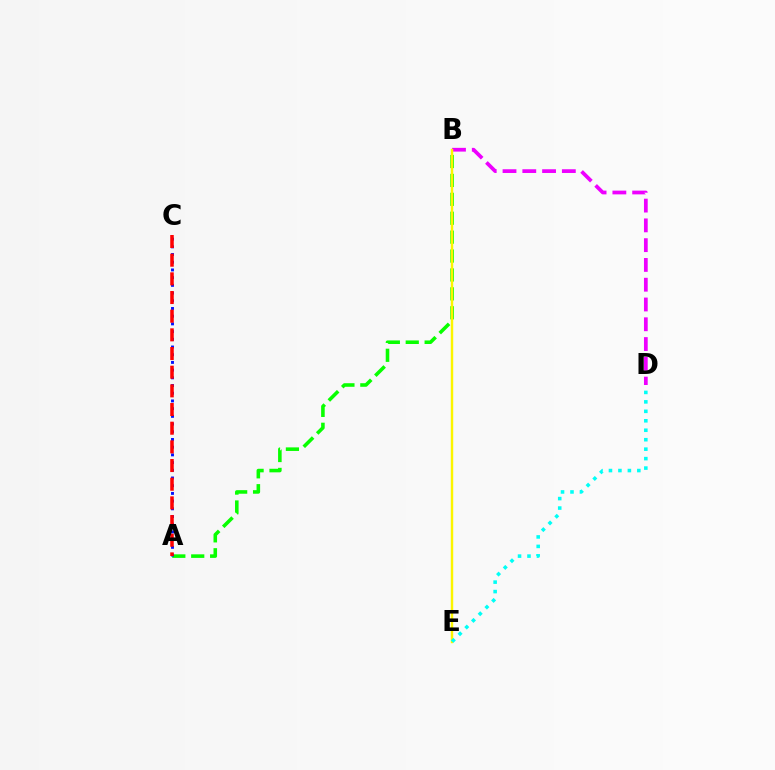{('A', 'B'): [{'color': '#08ff00', 'line_style': 'dashed', 'thickness': 2.57}], ('A', 'C'): [{'color': '#0010ff', 'line_style': 'dotted', 'thickness': 2.09}, {'color': '#ff0000', 'line_style': 'dashed', 'thickness': 2.54}], ('B', 'D'): [{'color': '#ee00ff', 'line_style': 'dashed', 'thickness': 2.69}], ('B', 'E'): [{'color': '#fcf500', 'line_style': 'solid', 'thickness': 1.76}], ('D', 'E'): [{'color': '#00fff6', 'line_style': 'dotted', 'thickness': 2.57}]}